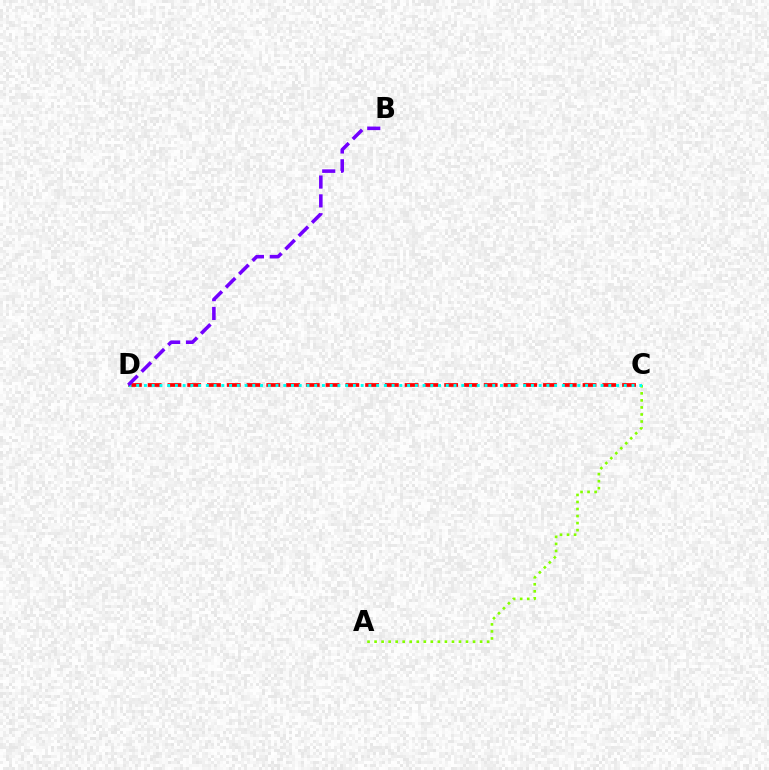{('C', 'D'): [{'color': '#ff0000', 'line_style': 'dashed', 'thickness': 2.69}, {'color': '#00fff6', 'line_style': 'dotted', 'thickness': 2.1}], ('A', 'C'): [{'color': '#84ff00', 'line_style': 'dotted', 'thickness': 1.91}], ('B', 'D'): [{'color': '#7200ff', 'line_style': 'dashed', 'thickness': 2.56}]}